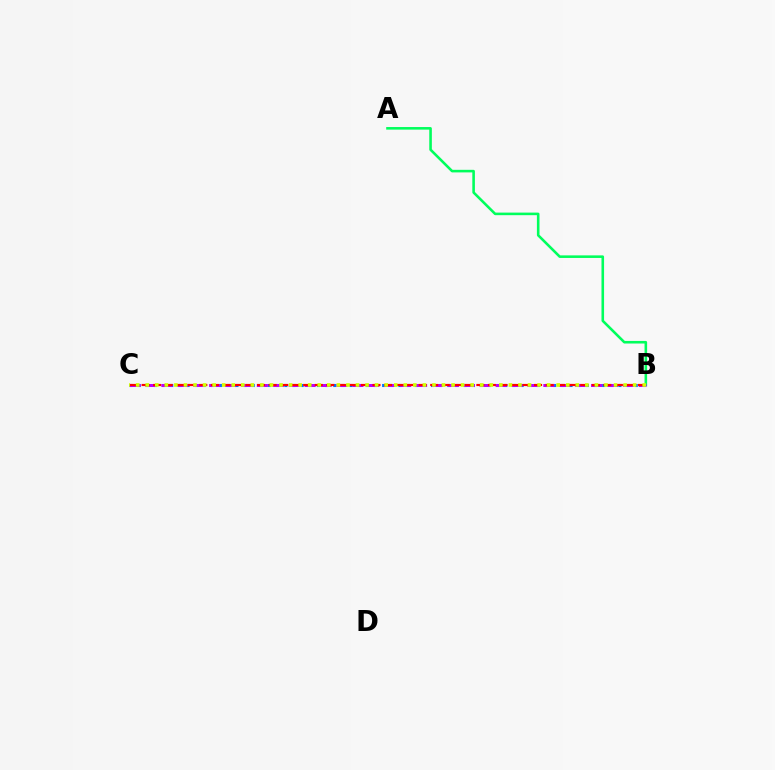{('B', 'C'): [{'color': '#0074ff', 'line_style': 'dotted', 'thickness': 2.21}, {'color': '#b900ff', 'line_style': 'dashed', 'thickness': 2.16}, {'color': '#ff0000', 'line_style': 'dashed', 'thickness': 1.57}, {'color': '#d1ff00', 'line_style': 'dotted', 'thickness': 2.6}], ('A', 'B'): [{'color': '#00ff5c', 'line_style': 'solid', 'thickness': 1.86}]}